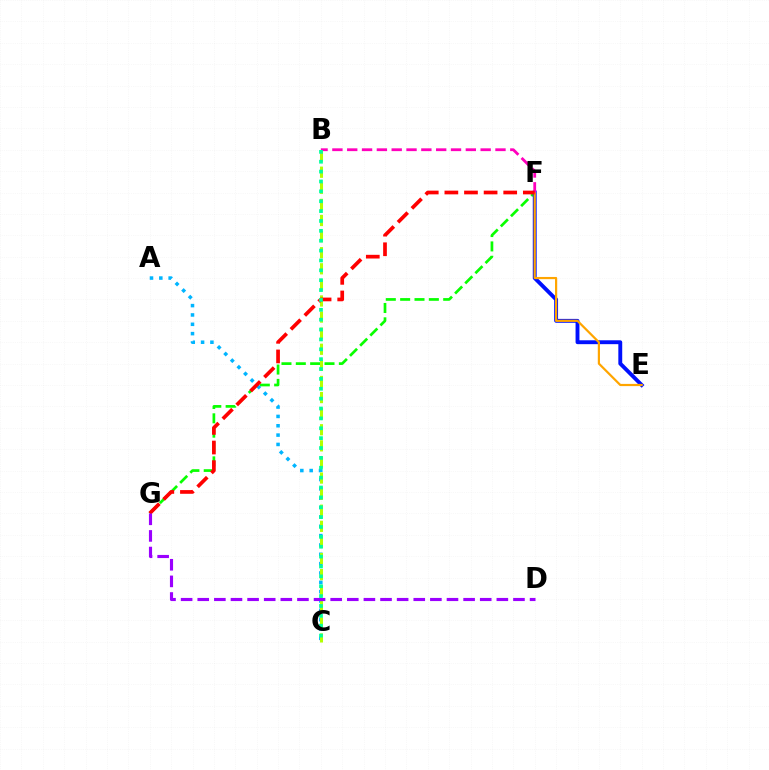{('F', 'G'): [{'color': '#08ff00', 'line_style': 'dashed', 'thickness': 1.95}, {'color': '#ff0000', 'line_style': 'dashed', 'thickness': 2.66}], ('A', 'C'): [{'color': '#00b5ff', 'line_style': 'dotted', 'thickness': 2.54}], ('E', 'F'): [{'color': '#0010ff', 'line_style': 'solid', 'thickness': 2.8}, {'color': '#ffa500', 'line_style': 'solid', 'thickness': 1.58}], ('B', 'C'): [{'color': '#b3ff00', 'line_style': 'dashed', 'thickness': 2.19}, {'color': '#00ff9d', 'line_style': 'dotted', 'thickness': 2.68}], ('B', 'F'): [{'color': '#ff00bd', 'line_style': 'dashed', 'thickness': 2.01}], ('D', 'G'): [{'color': '#9b00ff', 'line_style': 'dashed', 'thickness': 2.26}]}